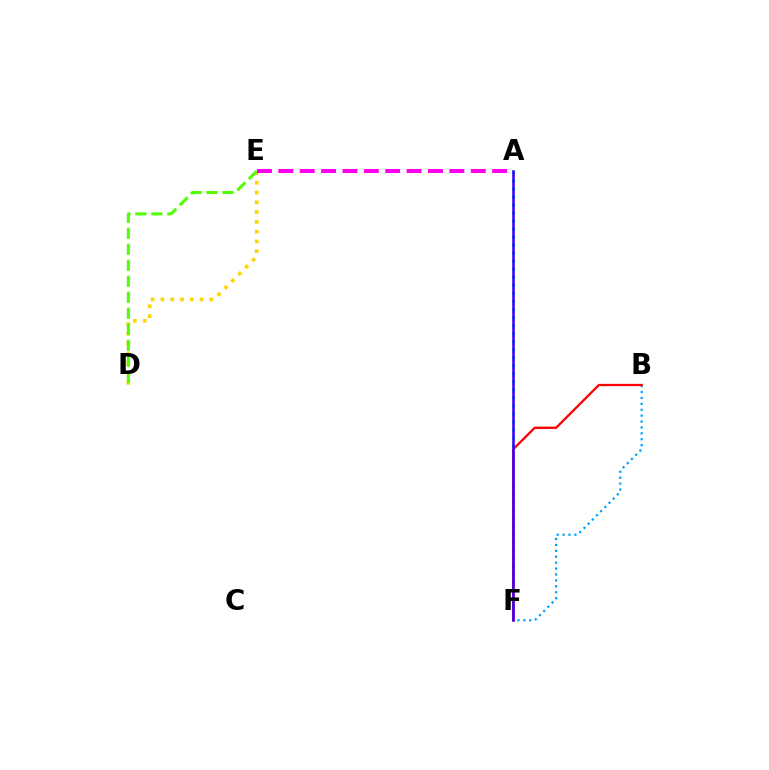{('A', 'F'): [{'color': '#00ff86', 'line_style': 'dotted', 'thickness': 2.18}, {'color': '#3700ff', 'line_style': 'solid', 'thickness': 1.85}], ('B', 'F'): [{'color': '#009eff', 'line_style': 'dotted', 'thickness': 1.61}, {'color': '#ff0000', 'line_style': 'solid', 'thickness': 1.66}], ('D', 'E'): [{'color': '#ffd500', 'line_style': 'dotted', 'thickness': 2.66}, {'color': '#4fff00', 'line_style': 'dashed', 'thickness': 2.17}], ('A', 'E'): [{'color': '#ff00ed', 'line_style': 'dashed', 'thickness': 2.9}]}